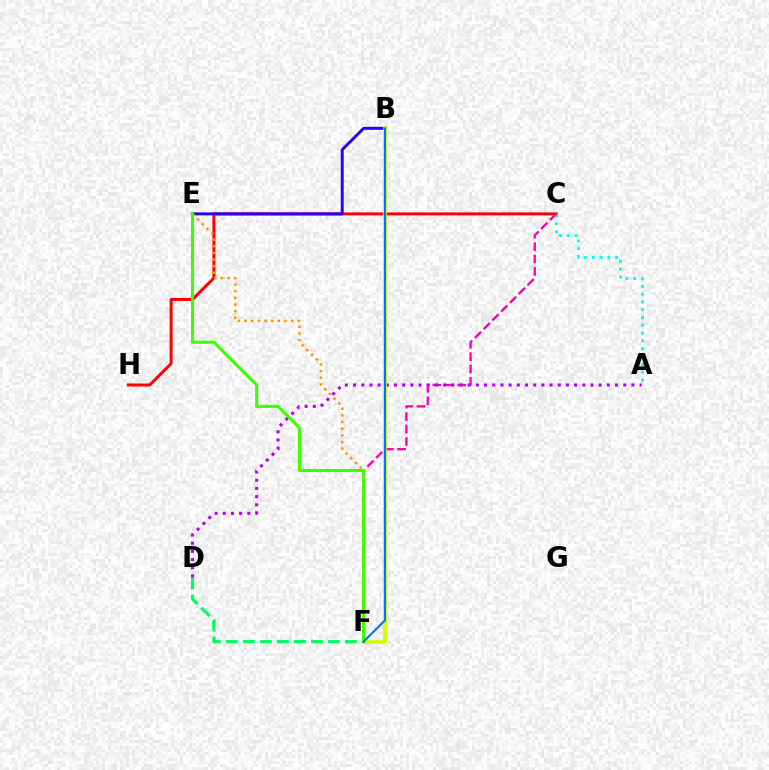{('C', 'H'): [{'color': '#ff0000', 'line_style': 'solid', 'thickness': 2.13}], ('A', 'C'): [{'color': '#00fff6', 'line_style': 'dotted', 'thickness': 2.12}], ('B', 'E'): [{'color': '#2500ff', 'line_style': 'solid', 'thickness': 2.11}], ('E', 'F'): [{'color': '#ff9400', 'line_style': 'dotted', 'thickness': 1.81}, {'color': '#3dff00', 'line_style': 'solid', 'thickness': 2.19}], ('D', 'F'): [{'color': '#00ff5c', 'line_style': 'dashed', 'thickness': 2.31}], ('C', 'F'): [{'color': '#ff00ac', 'line_style': 'dashed', 'thickness': 1.69}], ('A', 'D'): [{'color': '#b900ff', 'line_style': 'dotted', 'thickness': 2.22}], ('B', 'F'): [{'color': '#d1ff00', 'line_style': 'solid', 'thickness': 2.64}, {'color': '#0074ff', 'line_style': 'solid', 'thickness': 1.52}]}